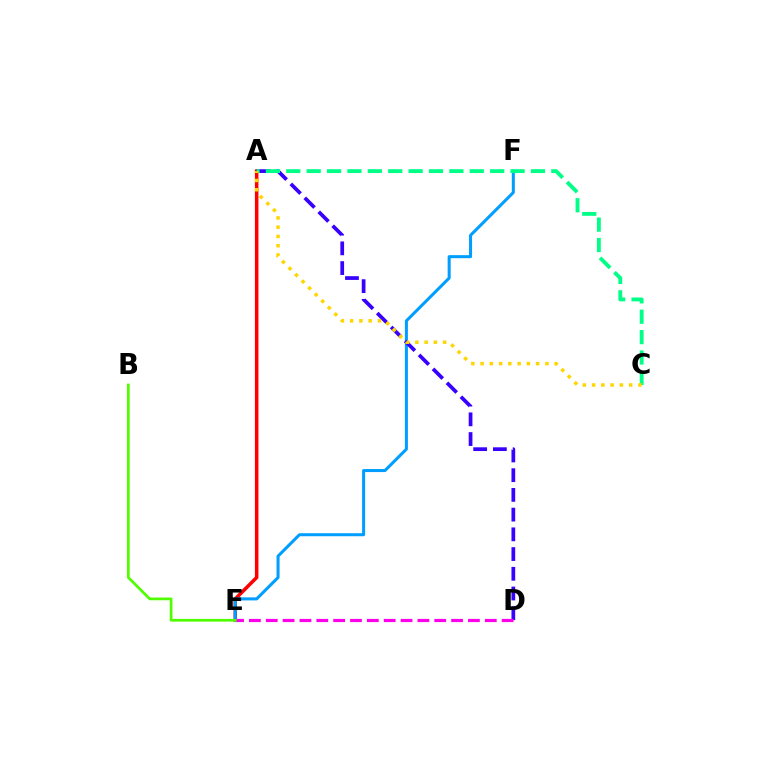{('A', 'E'): [{'color': '#ff0000', 'line_style': 'solid', 'thickness': 2.53}], ('E', 'F'): [{'color': '#009eff', 'line_style': 'solid', 'thickness': 2.18}], ('A', 'D'): [{'color': '#3700ff', 'line_style': 'dashed', 'thickness': 2.68}], ('D', 'E'): [{'color': '#ff00ed', 'line_style': 'dashed', 'thickness': 2.29}], ('B', 'E'): [{'color': '#4fff00', 'line_style': 'solid', 'thickness': 1.96}], ('A', 'C'): [{'color': '#00ff86', 'line_style': 'dashed', 'thickness': 2.77}, {'color': '#ffd500', 'line_style': 'dotted', 'thickness': 2.52}]}